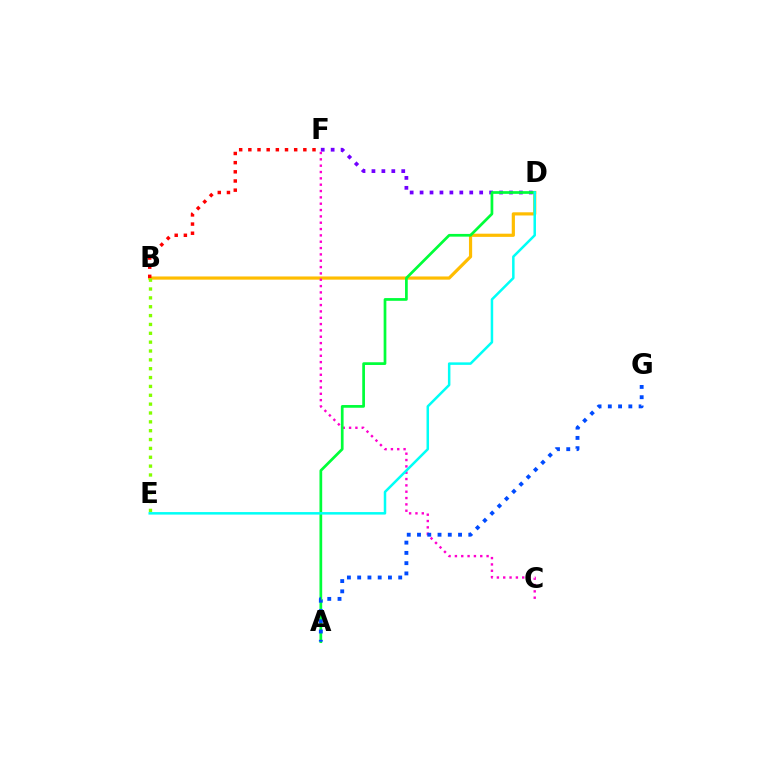{('B', 'D'): [{'color': '#ffbd00', 'line_style': 'solid', 'thickness': 2.29}], ('D', 'F'): [{'color': '#7200ff', 'line_style': 'dotted', 'thickness': 2.7}], ('B', 'E'): [{'color': '#84ff00', 'line_style': 'dotted', 'thickness': 2.41}], ('C', 'F'): [{'color': '#ff00cf', 'line_style': 'dotted', 'thickness': 1.72}], ('A', 'D'): [{'color': '#00ff39', 'line_style': 'solid', 'thickness': 1.96}], ('A', 'G'): [{'color': '#004bff', 'line_style': 'dotted', 'thickness': 2.79}], ('B', 'F'): [{'color': '#ff0000', 'line_style': 'dotted', 'thickness': 2.49}], ('D', 'E'): [{'color': '#00fff6', 'line_style': 'solid', 'thickness': 1.8}]}